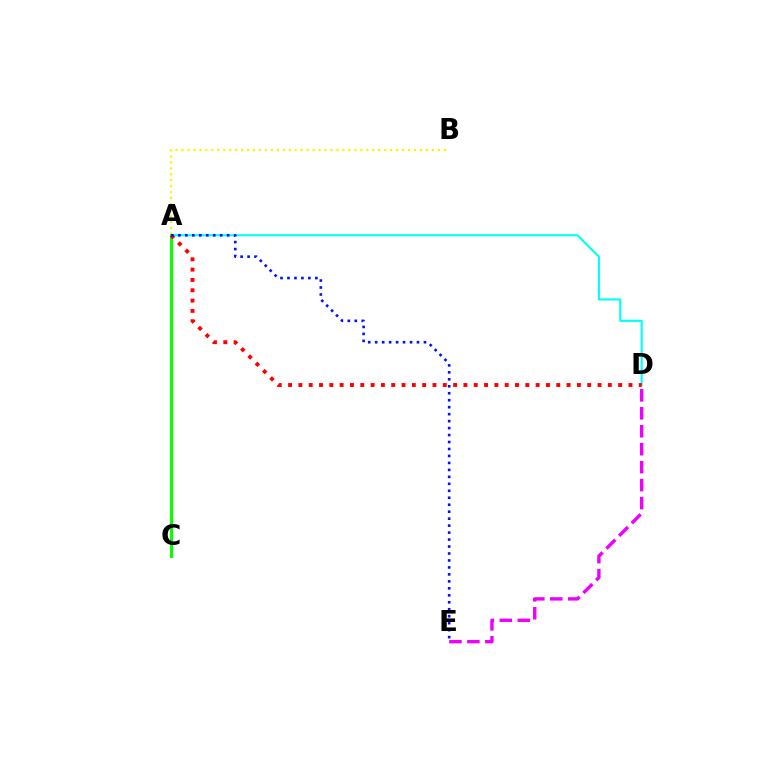{('A', 'B'): [{'color': '#fcf500', 'line_style': 'dotted', 'thickness': 1.62}], ('A', 'D'): [{'color': '#00fff6', 'line_style': 'solid', 'thickness': 1.53}, {'color': '#ff0000', 'line_style': 'dotted', 'thickness': 2.8}], ('A', 'C'): [{'color': '#08ff00', 'line_style': 'solid', 'thickness': 2.2}], ('A', 'E'): [{'color': '#0010ff', 'line_style': 'dotted', 'thickness': 1.89}], ('D', 'E'): [{'color': '#ee00ff', 'line_style': 'dashed', 'thickness': 2.44}]}